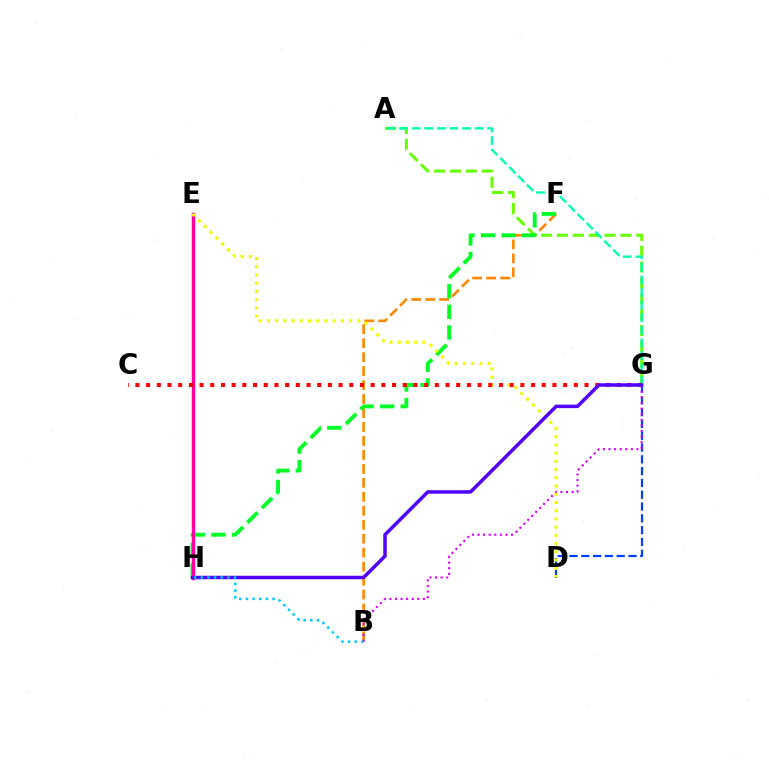{('D', 'G'): [{'color': '#003fff', 'line_style': 'dashed', 'thickness': 1.6}], ('B', 'F'): [{'color': '#ff8800', 'line_style': 'dashed', 'thickness': 1.9}], ('A', 'G'): [{'color': '#66ff00', 'line_style': 'dashed', 'thickness': 2.15}, {'color': '#00ffaf', 'line_style': 'dashed', 'thickness': 1.71}], ('F', 'H'): [{'color': '#00ff27', 'line_style': 'dashed', 'thickness': 2.8}], ('B', 'G'): [{'color': '#d600ff', 'line_style': 'dotted', 'thickness': 1.52}], ('E', 'H'): [{'color': '#ff00a0', 'line_style': 'solid', 'thickness': 2.49}], ('D', 'E'): [{'color': '#eeff00', 'line_style': 'dotted', 'thickness': 2.23}], ('C', 'G'): [{'color': '#ff0000', 'line_style': 'dotted', 'thickness': 2.91}], ('G', 'H'): [{'color': '#4f00ff', 'line_style': 'solid', 'thickness': 2.51}], ('B', 'H'): [{'color': '#00c7ff', 'line_style': 'dotted', 'thickness': 1.81}]}